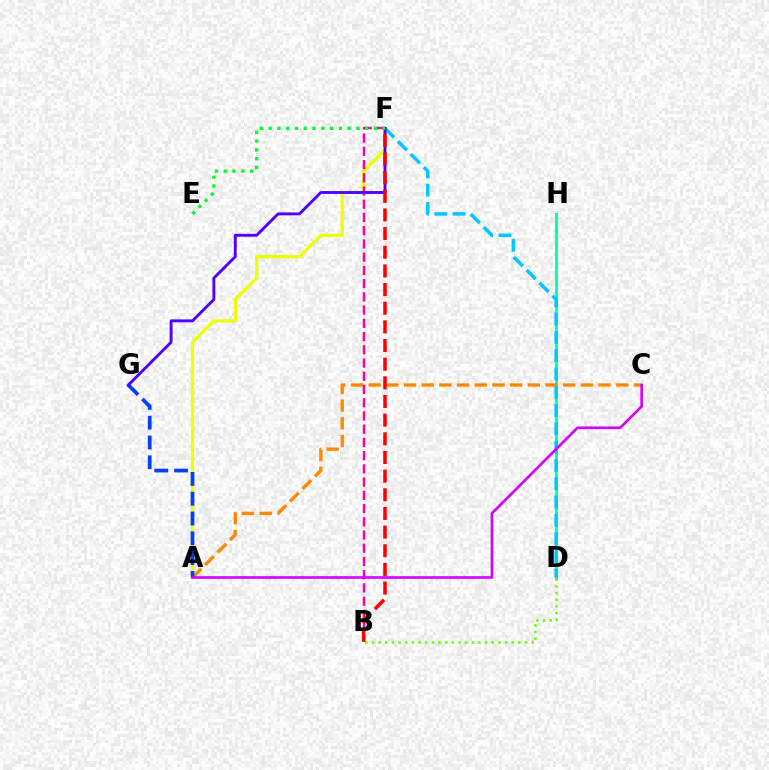{('A', 'F'): [{'color': '#eeff00', 'line_style': 'solid', 'thickness': 2.32}], ('D', 'H'): [{'color': '#00ffaf', 'line_style': 'solid', 'thickness': 2.06}], ('A', 'C'): [{'color': '#ff8800', 'line_style': 'dashed', 'thickness': 2.4}, {'color': '#d600ff', 'line_style': 'solid', 'thickness': 1.9}], ('B', 'F'): [{'color': '#ff00a0', 'line_style': 'dashed', 'thickness': 1.8}, {'color': '#ff0000', 'line_style': 'dashed', 'thickness': 2.53}], ('A', 'G'): [{'color': '#003fff', 'line_style': 'dashed', 'thickness': 2.69}], ('D', 'F'): [{'color': '#00c7ff', 'line_style': 'dashed', 'thickness': 2.49}], ('F', 'G'): [{'color': '#4f00ff', 'line_style': 'solid', 'thickness': 2.07}], ('B', 'D'): [{'color': '#66ff00', 'line_style': 'dotted', 'thickness': 1.81}], ('E', 'F'): [{'color': '#00ff27', 'line_style': 'dotted', 'thickness': 2.38}]}